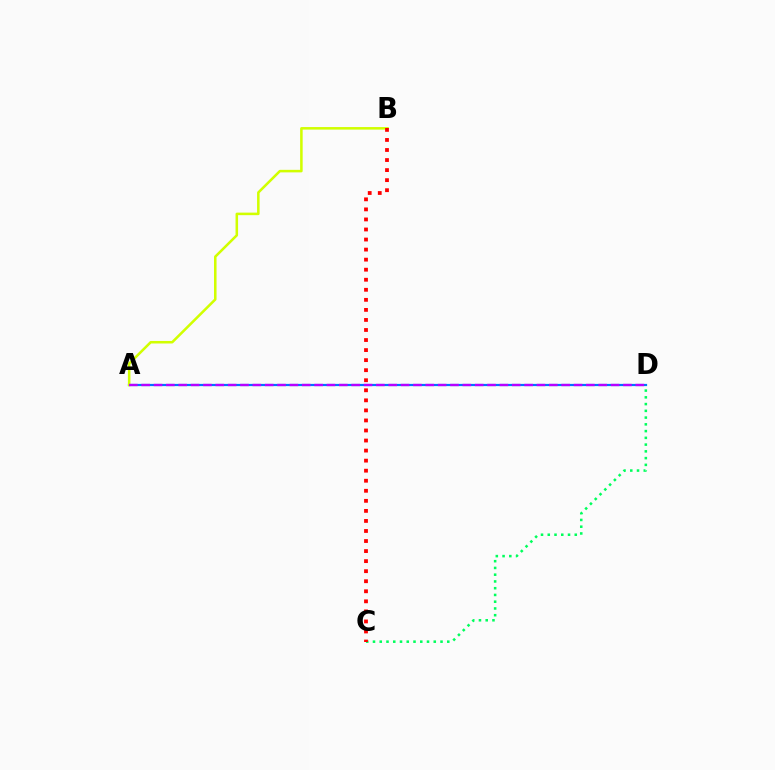{('A', 'D'): [{'color': '#0074ff', 'line_style': 'solid', 'thickness': 1.59}, {'color': '#b900ff', 'line_style': 'dashed', 'thickness': 1.68}], ('A', 'B'): [{'color': '#d1ff00', 'line_style': 'solid', 'thickness': 1.83}], ('C', 'D'): [{'color': '#00ff5c', 'line_style': 'dotted', 'thickness': 1.83}], ('B', 'C'): [{'color': '#ff0000', 'line_style': 'dotted', 'thickness': 2.73}]}